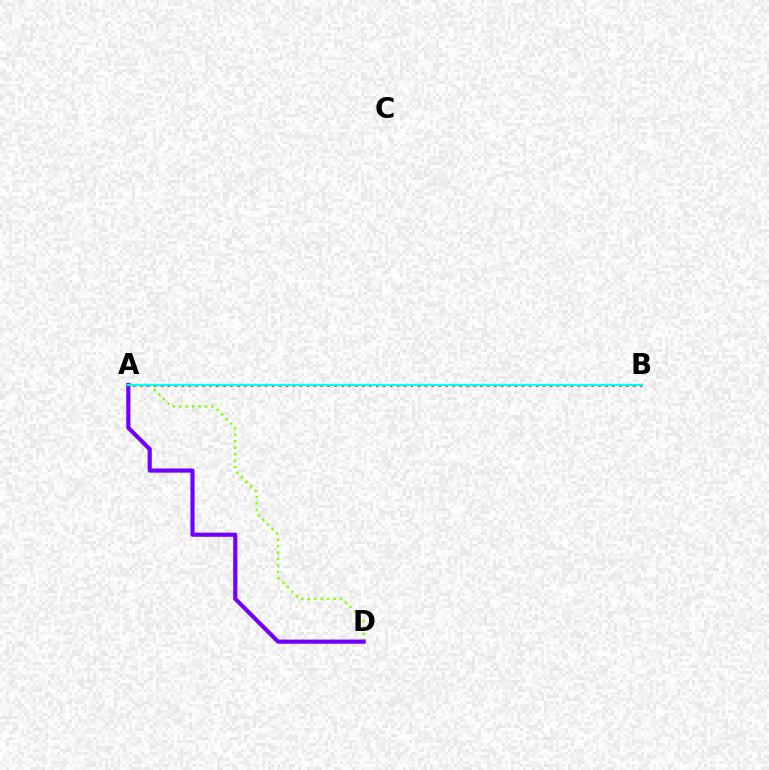{('A', 'D'): [{'color': '#84ff00', 'line_style': 'dotted', 'thickness': 1.75}, {'color': '#7200ff', 'line_style': 'solid', 'thickness': 2.98}], ('A', 'B'): [{'color': '#ff0000', 'line_style': 'dotted', 'thickness': 1.89}, {'color': '#00fff6', 'line_style': 'solid', 'thickness': 1.57}]}